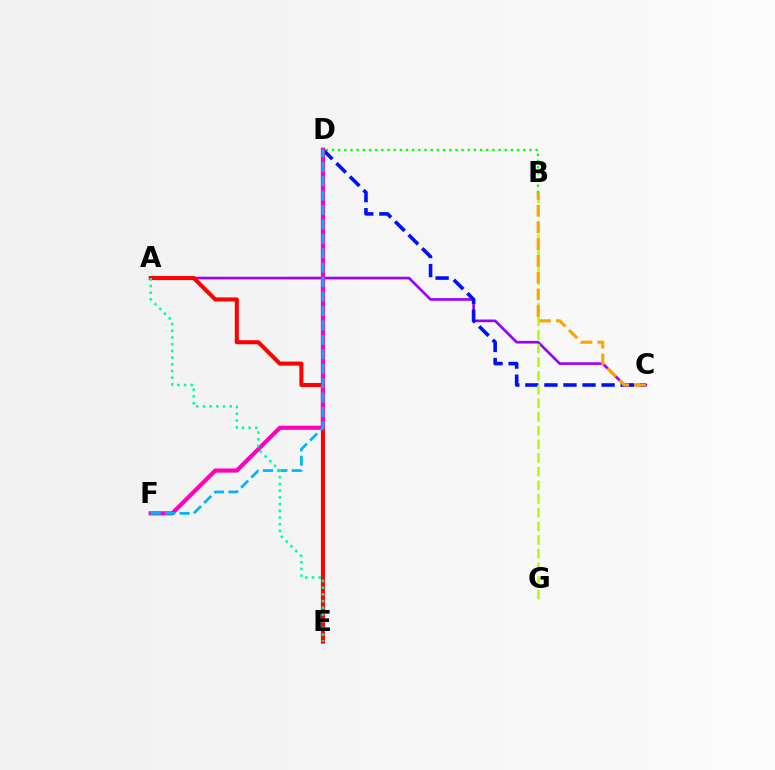{('B', 'D'): [{'color': '#08ff00', 'line_style': 'dotted', 'thickness': 1.68}], ('A', 'C'): [{'color': '#9b00ff', 'line_style': 'solid', 'thickness': 1.91}], ('C', 'D'): [{'color': '#0010ff', 'line_style': 'dashed', 'thickness': 2.59}], ('A', 'E'): [{'color': '#ff0000', 'line_style': 'solid', 'thickness': 2.91}, {'color': '#00ff9d', 'line_style': 'dotted', 'thickness': 1.82}], ('B', 'G'): [{'color': '#b3ff00', 'line_style': 'dashed', 'thickness': 1.86}], ('D', 'F'): [{'color': '#ff00bd', 'line_style': 'solid', 'thickness': 2.98}, {'color': '#00b5ff', 'line_style': 'dashed', 'thickness': 1.96}], ('B', 'C'): [{'color': '#ffa500', 'line_style': 'dashed', 'thickness': 2.27}]}